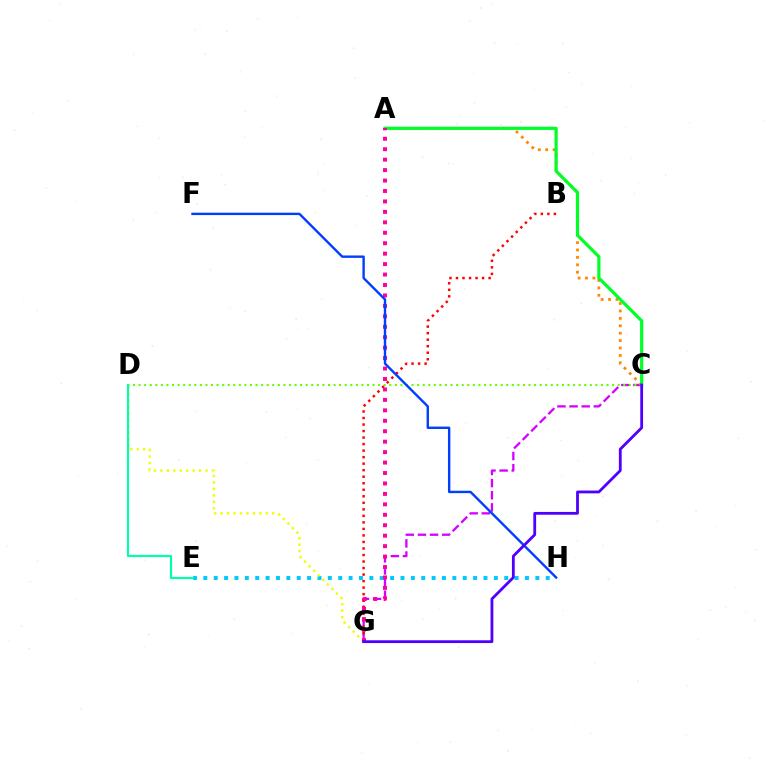{('E', 'H'): [{'color': '#00c7ff', 'line_style': 'dotted', 'thickness': 2.82}], ('C', 'G'): [{'color': '#d600ff', 'line_style': 'dashed', 'thickness': 1.65}, {'color': '#4f00ff', 'line_style': 'solid', 'thickness': 2.01}], ('C', 'D'): [{'color': '#66ff00', 'line_style': 'dotted', 'thickness': 1.51}], ('A', 'C'): [{'color': '#ff8800', 'line_style': 'dotted', 'thickness': 2.01}, {'color': '#00ff27', 'line_style': 'solid', 'thickness': 2.3}], ('D', 'G'): [{'color': '#eeff00', 'line_style': 'dotted', 'thickness': 1.75}], ('B', 'G'): [{'color': '#ff0000', 'line_style': 'dotted', 'thickness': 1.77}], ('D', 'E'): [{'color': '#00ffaf', 'line_style': 'solid', 'thickness': 1.55}], ('A', 'G'): [{'color': '#ff00a0', 'line_style': 'dotted', 'thickness': 2.84}], ('F', 'H'): [{'color': '#003fff', 'line_style': 'solid', 'thickness': 1.73}]}